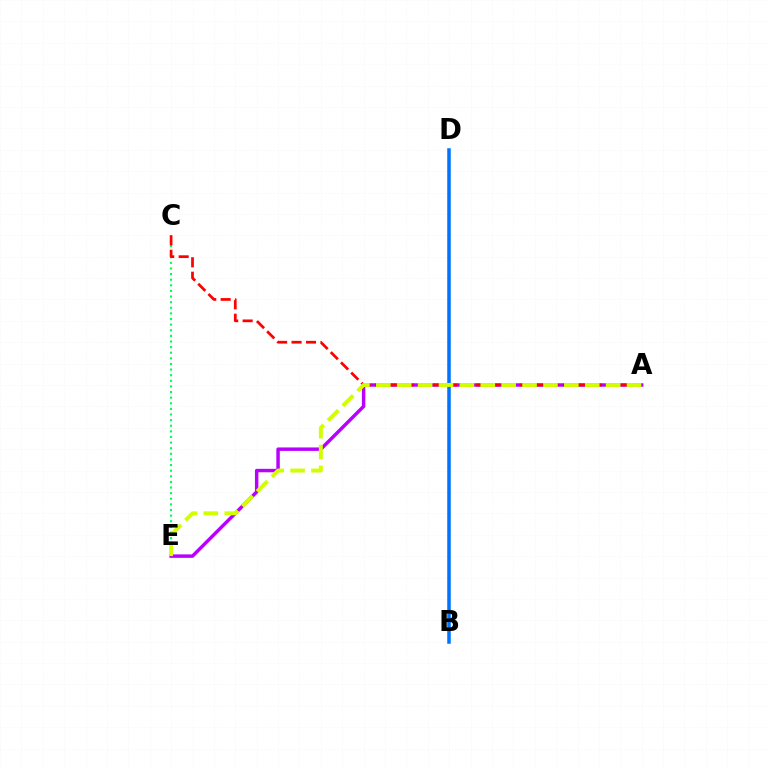{('A', 'E'): [{'color': '#b900ff', 'line_style': 'solid', 'thickness': 2.49}, {'color': '#d1ff00', 'line_style': 'dashed', 'thickness': 2.84}], ('C', 'E'): [{'color': '#00ff5c', 'line_style': 'dotted', 'thickness': 1.53}], ('B', 'D'): [{'color': '#0074ff', 'line_style': 'solid', 'thickness': 2.54}], ('A', 'C'): [{'color': '#ff0000', 'line_style': 'dashed', 'thickness': 1.96}]}